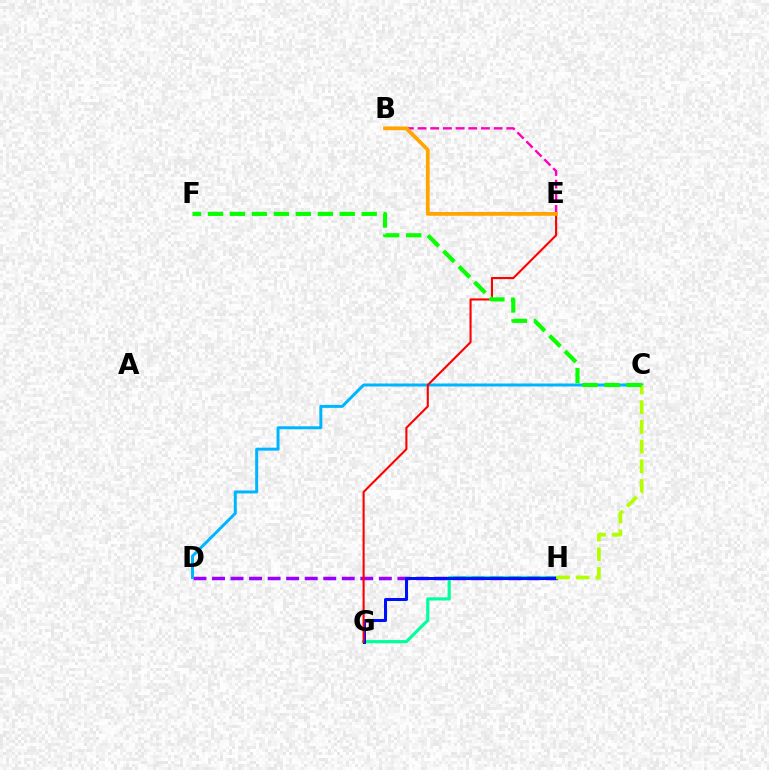{('B', 'E'): [{'color': '#ff00bd', 'line_style': 'dashed', 'thickness': 1.72}, {'color': '#ffa500', 'line_style': 'solid', 'thickness': 2.71}], ('G', 'H'): [{'color': '#00ff9d', 'line_style': 'solid', 'thickness': 2.29}, {'color': '#0010ff', 'line_style': 'solid', 'thickness': 2.17}], ('D', 'H'): [{'color': '#9b00ff', 'line_style': 'dashed', 'thickness': 2.52}], ('C', 'D'): [{'color': '#00b5ff', 'line_style': 'solid', 'thickness': 2.14}], ('E', 'G'): [{'color': '#ff0000', 'line_style': 'solid', 'thickness': 1.51}], ('C', 'H'): [{'color': '#b3ff00', 'line_style': 'dashed', 'thickness': 2.68}], ('C', 'F'): [{'color': '#08ff00', 'line_style': 'dashed', 'thickness': 2.98}]}